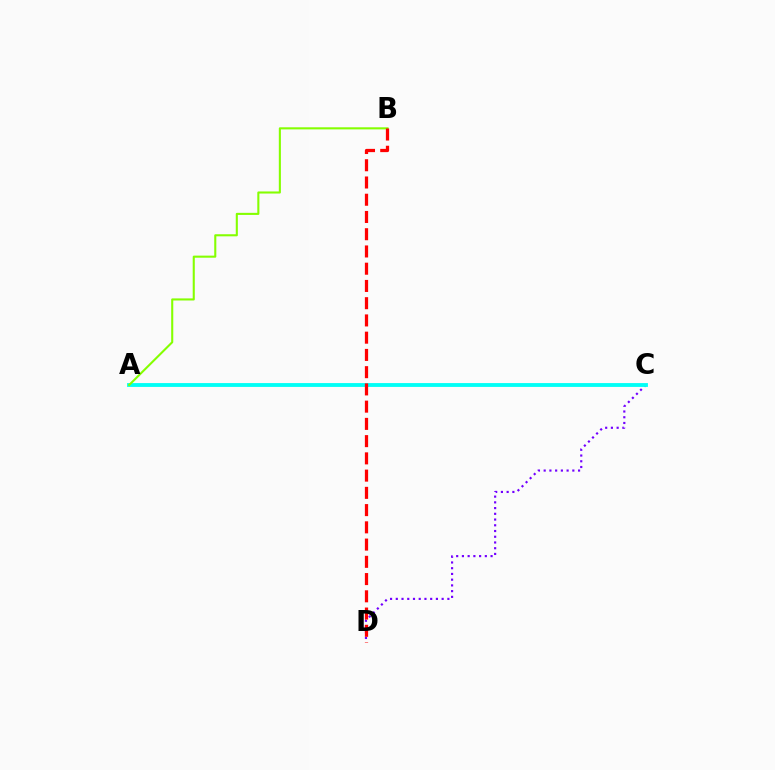{('C', 'D'): [{'color': '#7200ff', 'line_style': 'dotted', 'thickness': 1.56}], ('A', 'C'): [{'color': '#00fff6', 'line_style': 'solid', 'thickness': 2.76}], ('A', 'B'): [{'color': '#84ff00', 'line_style': 'solid', 'thickness': 1.5}], ('B', 'D'): [{'color': '#ff0000', 'line_style': 'dashed', 'thickness': 2.34}]}